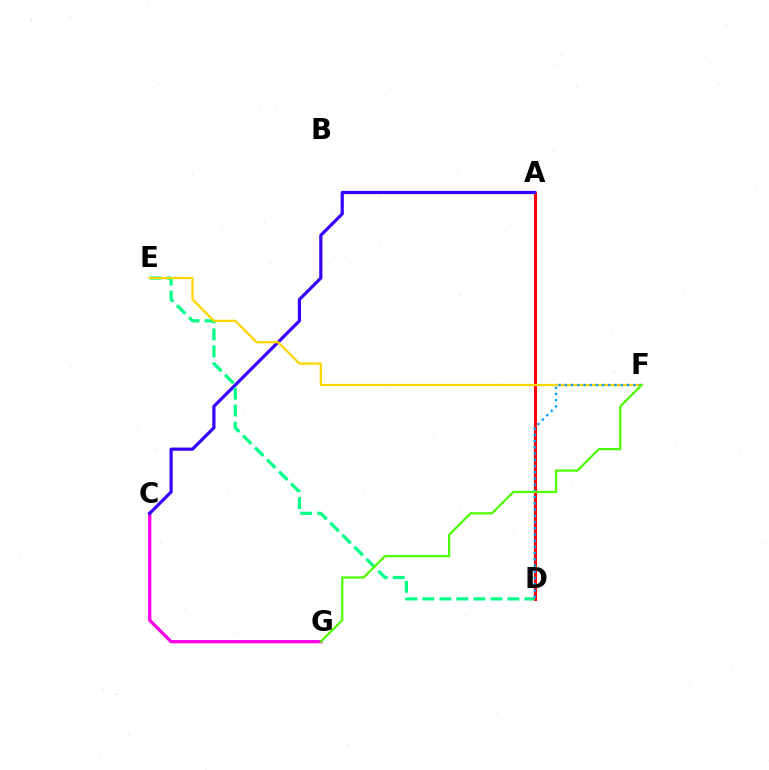{('A', 'D'): [{'color': '#ff0000', 'line_style': 'solid', 'thickness': 2.21}], ('C', 'G'): [{'color': '#ff00ed', 'line_style': 'solid', 'thickness': 2.39}], ('A', 'C'): [{'color': '#3700ff', 'line_style': 'solid', 'thickness': 2.31}], ('D', 'E'): [{'color': '#00ff86', 'line_style': 'dashed', 'thickness': 2.31}], ('E', 'F'): [{'color': '#ffd500', 'line_style': 'solid', 'thickness': 1.6}], ('D', 'F'): [{'color': '#009eff', 'line_style': 'dotted', 'thickness': 1.69}], ('F', 'G'): [{'color': '#4fff00', 'line_style': 'solid', 'thickness': 1.61}]}